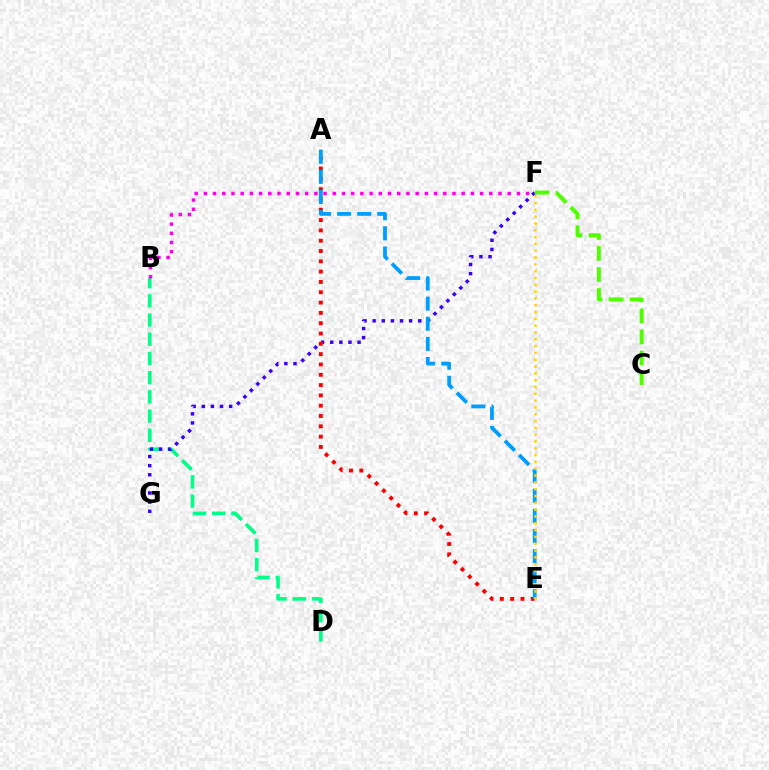{('B', 'D'): [{'color': '#00ff86', 'line_style': 'dashed', 'thickness': 2.61}], ('F', 'G'): [{'color': '#3700ff', 'line_style': 'dotted', 'thickness': 2.48}], ('B', 'F'): [{'color': '#ff00ed', 'line_style': 'dotted', 'thickness': 2.5}], ('A', 'E'): [{'color': '#ff0000', 'line_style': 'dotted', 'thickness': 2.8}, {'color': '#009eff', 'line_style': 'dashed', 'thickness': 2.73}], ('E', 'F'): [{'color': '#ffd500', 'line_style': 'dotted', 'thickness': 1.85}], ('C', 'F'): [{'color': '#4fff00', 'line_style': 'dashed', 'thickness': 2.86}]}